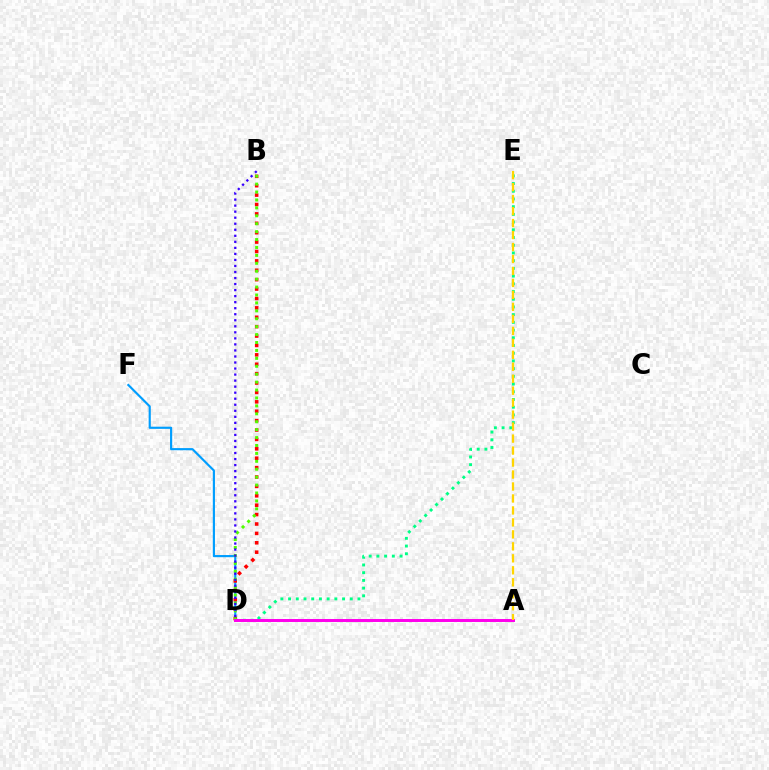{('D', 'F'): [{'color': '#009eff', 'line_style': 'solid', 'thickness': 1.55}], ('B', 'D'): [{'color': '#ff0000', 'line_style': 'dotted', 'thickness': 2.55}, {'color': '#4fff00', 'line_style': 'dotted', 'thickness': 2.15}, {'color': '#3700ff', 'line_style': 'dotted', 'thickness': 1.64}], ('D', 'E'): [{'color': '#00ff86', 'line_style': 'dotted', 'thickness': 2.1}], ('A', 'D'): [{'color': '#ff00ed', 'line_style': 'solid', 'thickness': 2.14}], ('A', 'E'): [{'color': '#ffd500', 'line_style': 'dashed', 'thickness': 1.63}]}